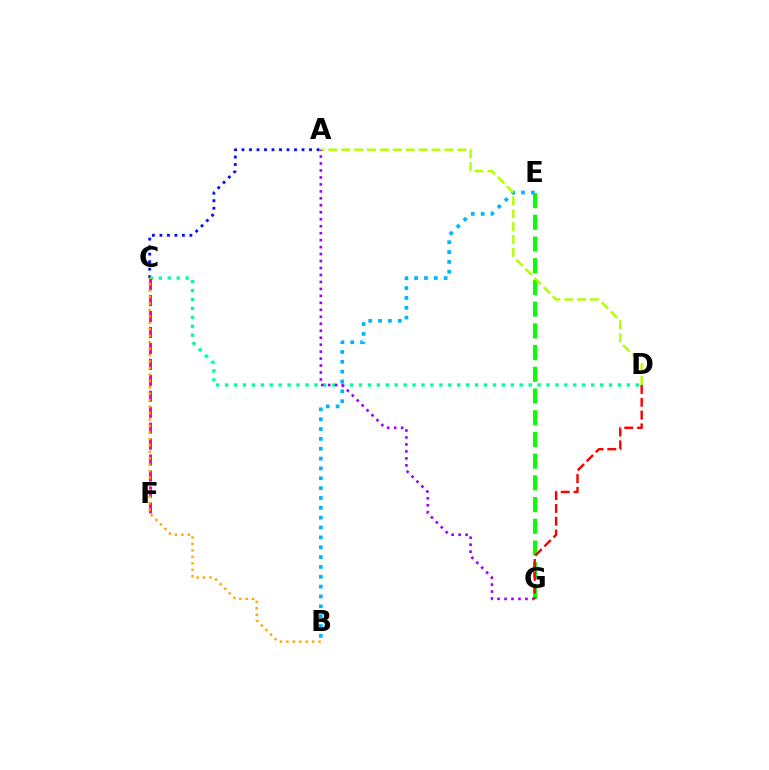{('E', 'G'): [{'color': '#08ff00', 'line_style': 'dashed', 'thickness': 2.95}], ('B', 'E'): [{'color': '#00b5ff', 'line_style': 'dotted', 'thickness': 2.68}], ('A', 'D'): [{'color': '#b3ff00', 'line_style': 'dashed', 'thickness': 1.75}], ('A', 'C'): [{'color': '#0010ff', 'line_style': 'dotted', 'thickness': 2.04}], ('C', 'D'): [{'color': '#00ff9d', 'line_style': 'dotted', 'thickness': 2.43}], ('A', 'G'): [{'color': '#9b00ff', 'line_style': 'dotted', 'thickness': 1.89}], ('C', 'F'): [{'color': '#ff00bd', 'line_style': 'dashed', 'thickness': 2.17}], ('B', 'C'): [{'color': '#ffa500', 'line_style': 'dotted', 'thickness': 1.75}], ('D', 'G'): [{'color': '#ff0000', 'line_style': 'dashed', 'thickness': 1.74}]}